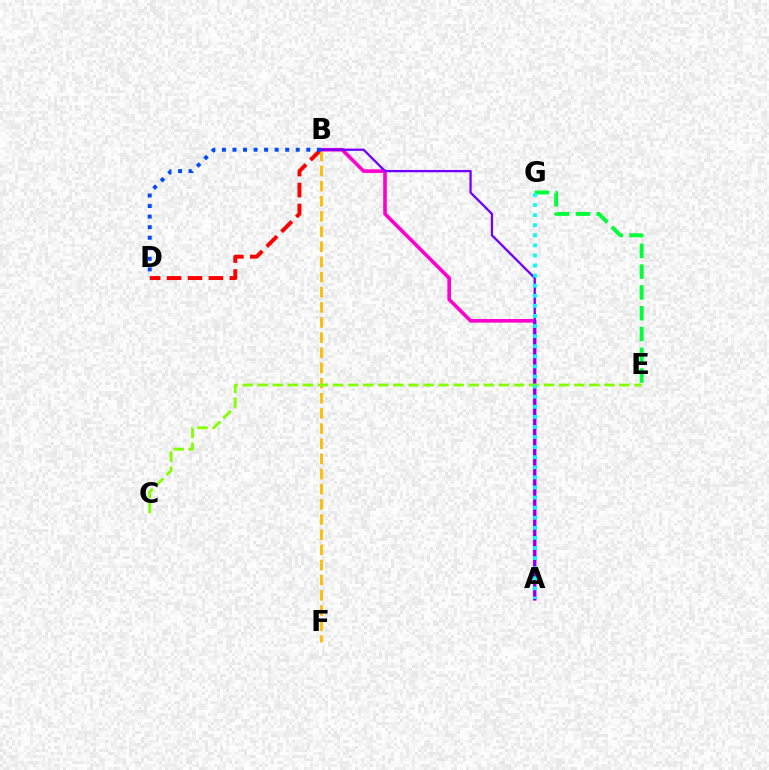{('B', 'D'): [{'color': '#ff0000', 'line_style': 'dashed', 'thickness': 2.84}, {'color': '#004bff', 'line_style': 'dotted', 'thickness': 2.87}], ('E', 'G'): [{'color': '#00ff39', 'line_style': 'dashed', 'thickness': 2.82}], ('B', 'F'): [{'color': '#ffbd00', 'line_style': 'dashed', 'thickness': 2.06}], ('A', 'B'): [{'color': '#ff00cf', 'line_style': 'solid', 'thickness': 2.6}, {'color': '#7200ff', 'line_style': 'solid', 'thickness': 1.66}], ('C', 'E'): [{'color': '#84ff00', 'line_style': 'dashed', 'thickness': 2.05}], ('A', 'G'): [{'color': '#00fff6', 'line_style': 'dotted', 'thickness': 2.74}]}